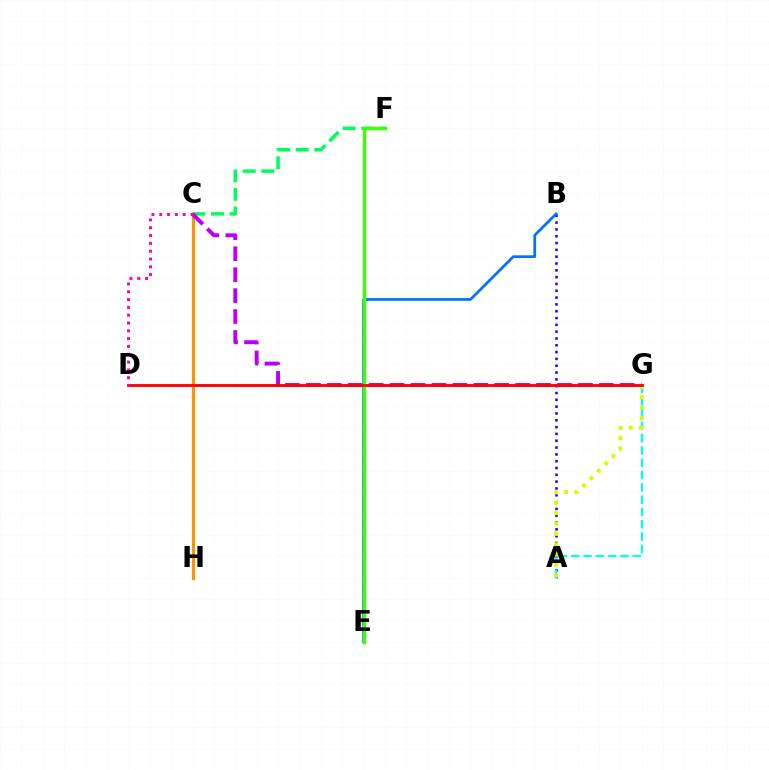{('C', 'H'): [{'color': '#ff9400', 'line_style': 'solid', 'thickness': 2.27}], ('A', 'B'): [{'color': '#2500ff', 'line_style': 'dotted', 'thickness': 1.85}], ('A', 'G'): [{'color': '#00fff6', 'line_style': 'dashed', 'thickness': 1.67}, {'color': '#d1ff00', 'line_style': 'dotted', 'thickness': 2.82}], ('C', 'F'): [{'color': '#00ff5c', 'line_style': 'dashed', 'thickness': 2.53}], ('C', 'G'): [{'color': '#b900ff', 'line_style': 'dashed', 'thickness': 2.84}], ('B', 'E'): [{'color': '#0074ff', 'line_style': 'solid', 'thickness': 1.98}], ('E', 'F'): [{'color': '#3dff00', 'line_style': 'solid', 'thickness': 2.44}], ('D', 'G'): [{'color': '#ff0000', 'line_style': 'solid', 'thickness': 2.06}], ('C', 'D'): [{'color': '#ff00ac', 'line_style': 'dotted', 'thickness': 2.12}]}